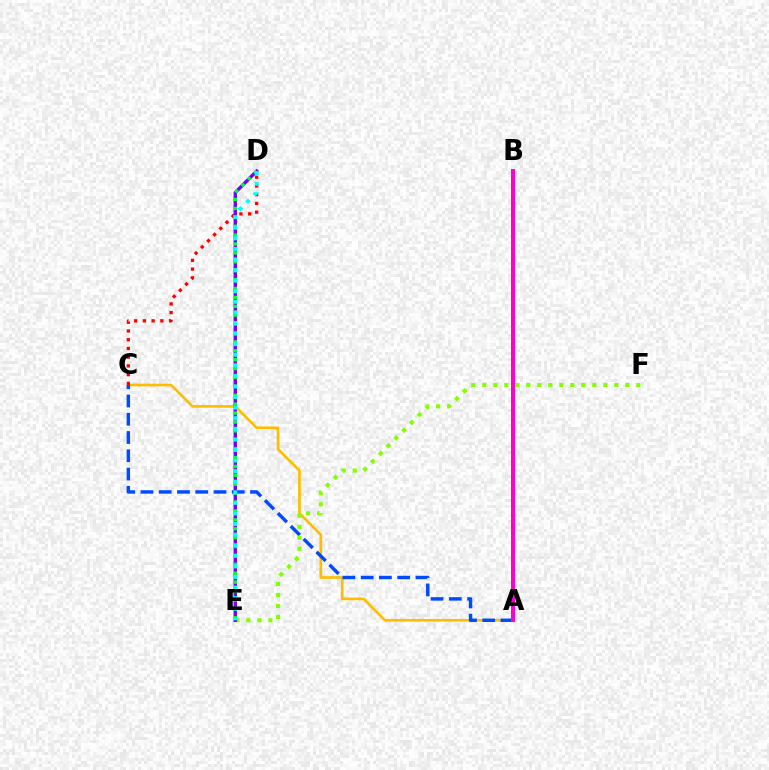{('A', 'C'): [{'color': '#ffbd00', 'line_style': 'solid', 'thickness': 1.91}, {'color': '#004bff', 'line_style': 'dashed', 'thickness': 2.48}], ('E', 'F'): [{'color': '#84ff00', 'line_style': 'dotted', 'thickness': 2.99}], ('C', 'D'): [{'color': '#ff0000', 'line_style': 'dotted', 'thickness': 2.37}], ('D', 'E'): [{'color': '#7200ff', 'line_style': 'solid', 'thickness': 2.45}, {'color': '#00ff39', 'line_style': 'dotted', 'thickness': 2.42}, {'color': '#00fff6', 'line_style': 'dotted', 'thickness': 2.88}], ('A', 'B'): [{'color': '#ff00cf', 'line_style': 'solid', 'thickness': 2.92}]}